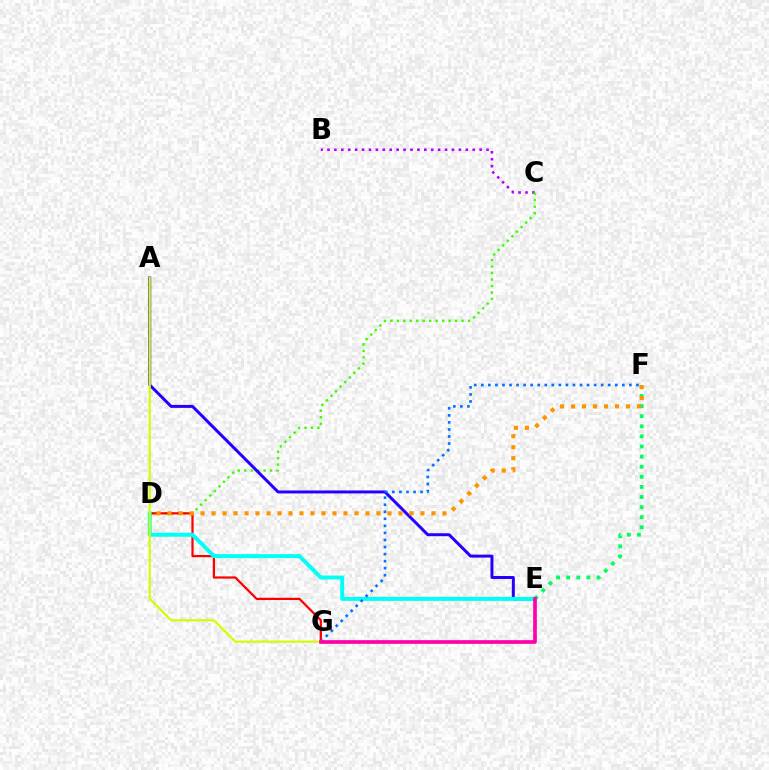{('B', 'C'): [{'color': '#b900ff', 'line_style': 'dotted', 'thickness': 1.88}], ('C', 'D'): [{'color': '#3dff00', 'line_style': 'dotted', 'thickness': 1.76}], ('D', 'G'): [{'color': '#ff0000', 'line_style': 'solid', 'thickness': 1.6}], ('E', 'F'): [{'color': '#00ff5c', 'line_style': 'dotted', 'thickness': 2.75}], ('A', 'E'): [{'color': '#2500ff', 'line_style': 'solid', 'thickness': 2.14}], ('D', 'F'): [{'color': '#ff9400', 'line_style': 'dotted', 'thickness': 2.99}], ('D', 'E'): [{'color': '#00fff6', 'line_style': 'solid', 'thickness': 2.86}], ('F', 'G'): [{'color': '#0074ff', 'line_style': 'dotted', 'thickness': 1.92}], ('A', 'G'): [{'color': '#d1ff00', 'line_style': 'solid', 'thickness': 1.58}], ('E', 'G'): [{'color': '#ff00ac', 'line_style': 'solid', 'thickness': 2.65}]}